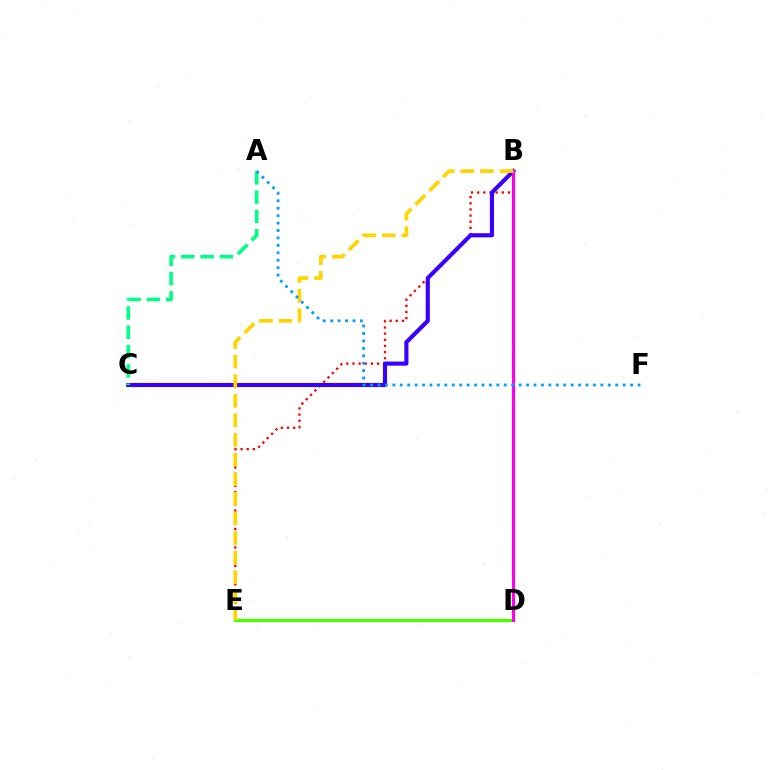{('B', 'E'): [{'color': '#ff0000', 'line_style': 'dotted', 'thickness': 1.67}, {'color': '#ffd500', 'line_style': 'dashed', 'thickness': 2.66}], ('B', 'C'): [{'color': '#3700ff', 'line_style': 'solid', 'thickness': 2.97}], ('A', 'C'): [{'color': '#00ff86', 'line_style': 'dashed', 'thickness': 2.62}], ('D', 'E'): [{'color': '#4fff00', 'line_style': 'solid', 'thickness': 2.37}], ('B', 'D'): [{'color': '#ff00ed', 'line_style': 'solid', 'thickness': 2.24}], ('A', 'F'): [{'color': '#009eff', 'line_style': 'dotted', 'thickness': 2.02}]}